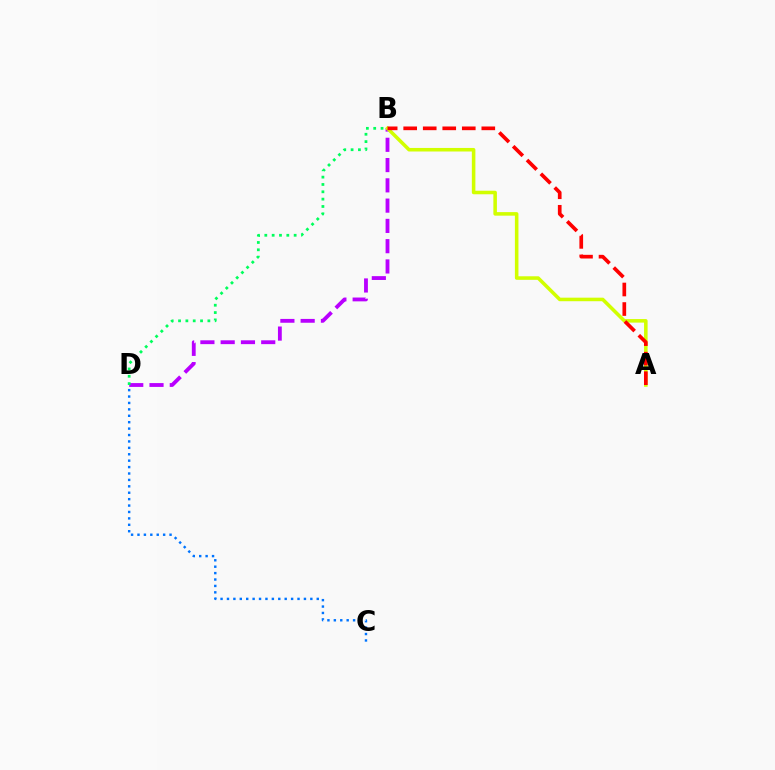{('B', 'D'): [{'color': '#b900ff', 'line_style': 'dashed', 'thickness': 2.75}, {'color': '#00ff5c', 'line_style': 'dotted', 'thickness': 1.99}], ('A', 'B'): [{'color': '#d1ff00', 'line_style': 'solid', 'thickness': 2.55}, {'color': '#ff0000', 'line_style': 'dashed', 'thickness': 2.65}], ('C', 'D'): [{'color': '#0074ff', 'line_style': 'dotted', 'thickness': 1.74}]}